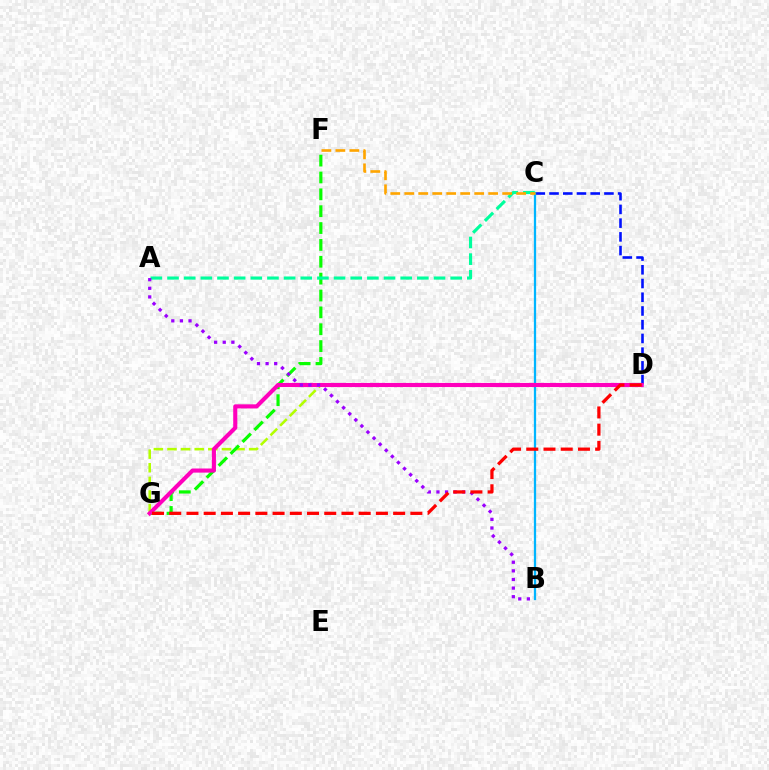{('D', 'G'): [{'color': '#b3ff00', 'line_style': 'dashed', 'thickness': 1.85}, {'color': '#ff00bd', 'line_style': 'solid', 'thickness': 2.96}, {'color': '#ff0000', 'line_style': 'dashed', 'thickness': 2.34}], ('C', 'D'): [{'color': '#0010ff', 'line_style': 'dashed', 'thickness': 1.87}], ('B', 'C'): [{'color': '#00b5ff', 'line_style': 'solid', 'thickness': 1.63}], ('F', 'G'): [{'color': '#08ff00', 'line_style': 'dashed', 'thickness': 2.29}], ('A', 'C'): [{'color': '#00ff9d', 'line_style': 'dashed', 'thickness': 2.26}], ('C', 'F'): [{'color': '#ffa500', 'line_style': 'dashed', 'thickness': 1.9}], ('A', 'B'): [{'color': '#9b00ff', 'line_style': 'dotted', 'thickness': 2.34}]}